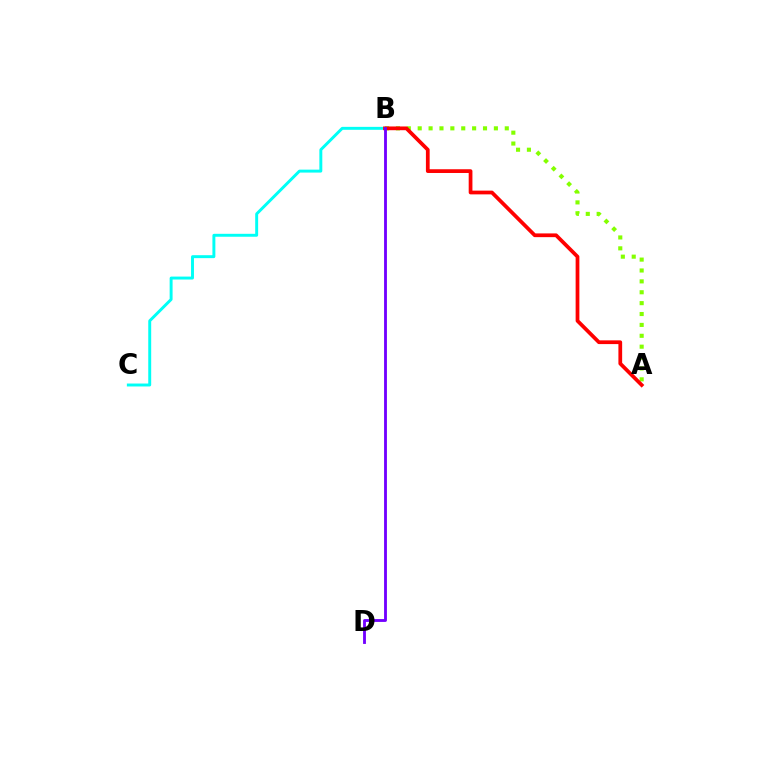{('A', 'B'): [{'color': '#84ff00', 'line_style': 'dotted', 'thickness': 2.96}, {'color': '#ff0000', 'line_style': 'solid', 'thickness': 2.69}], ('B', 'C'): [{'color': '#00fff6', 'line_style': 'solid', 'thickness': 2.12}], ('B', 'D'): [{'color': '#7200ff', 'line_style': 'solid', 'thickness': 2.05}]}